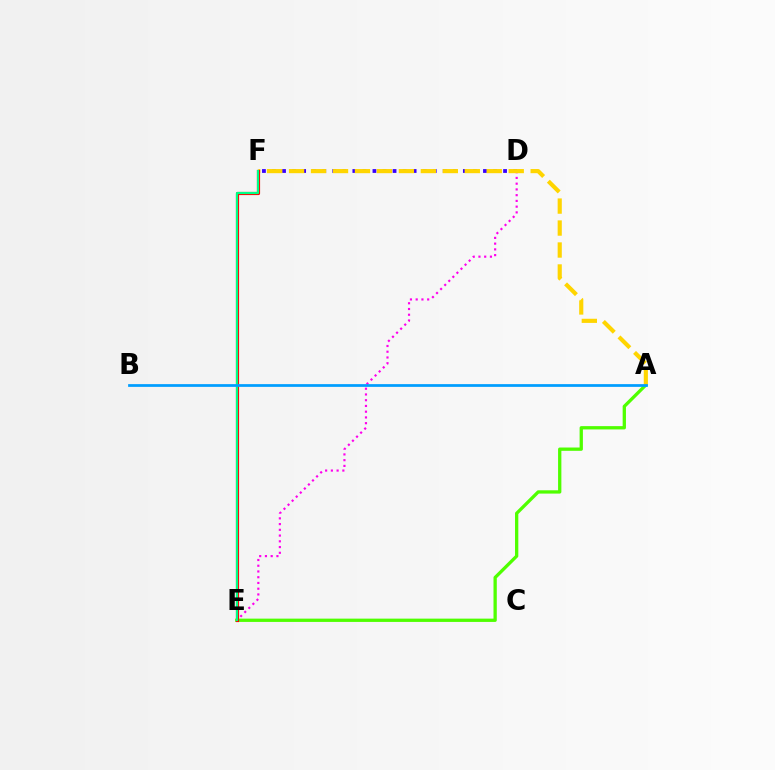{('D', 'E'): [{'color': '#ff00ed', 'line_style': 'dotted', 'thickness': 1.56}], ('A', 'E'): [{'color': '#4fff00', 'line_style': 'solid', 'thickness': 2.37}], ('D', 'F'): [{'color': '#3700ff', 'line_style': 'dotted', 'thickness': 2.73}], ('A', 'F'): [{'color': '#ffd500', 'line_style': 'dashed', 'thickness': 2.98}], ('E', 'F'): [{'color': '#ff0000', 'line_style': 'solid', 'thickness': 2.28}, {'color': '#00ff86', 'line_style': 'solid', 'thickness': 1.56}], ('A', 'B'): [{'color': '#009eff', 'line_style': 'solid', 'thickness': 1.97}]}